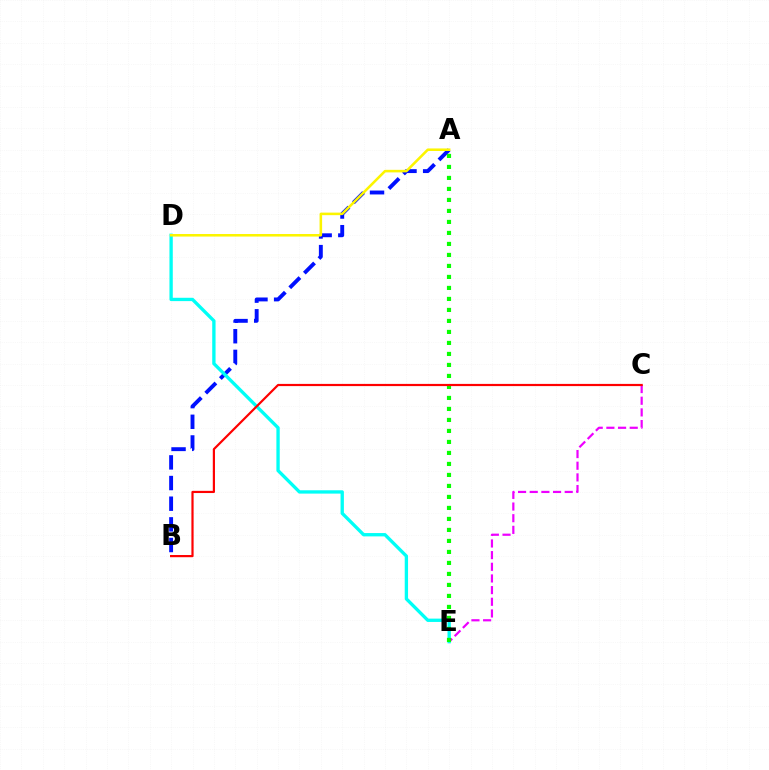{('A', 'B'): [{'color': '#0010ff', 'line_style': 'dashed', 'thickness': 2.81}], ('C', 'E'): [{'color': '#ee00ff', 'line_style': 'dashed', 'thickness': 1.58}], ('D', 'E'): [{'color': '#00fff6', 'line_style': 'solid', 'thickness': 2.4}], ('A', 'E'): [{'color': '#08ff00', 'line_style': 'dotted', 'thickness': 2.99}], ('B', 'C'): [{'color': '#ff0000', 'line_style': 'solid', 'thickness': 1.58}], ('A', 'D'): [{'color': '#fcf500', 'line_style': 'solid', 'thickness': 1.84}]}